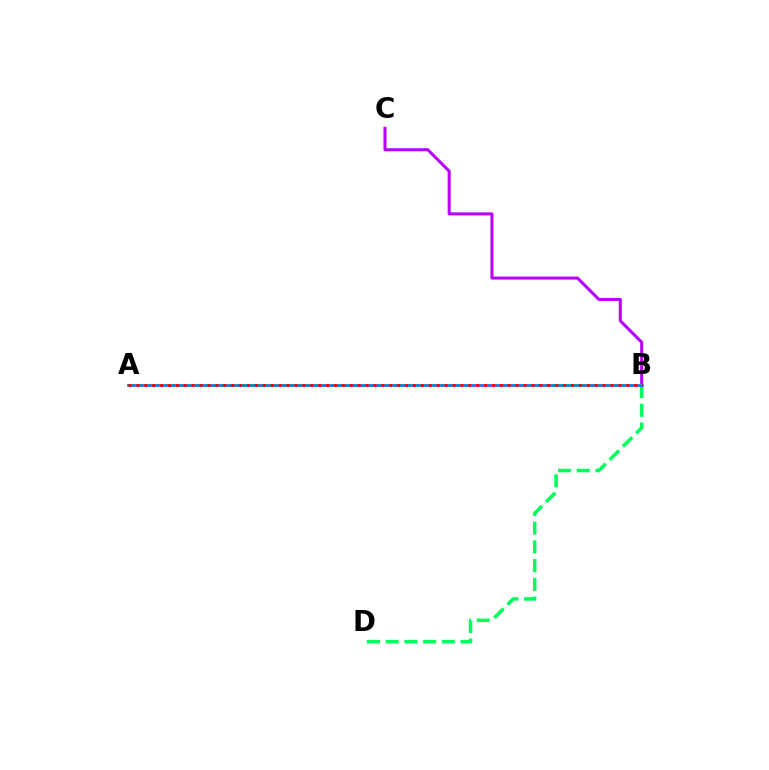{('B', 'D'): [{'color': '#00ff5c', 'line_style': 'dashed', 'thickness': 2.54}], ('B', 'C'): [{'color': '#b900ff', 'line_style': 'solid', 'thickness': 2.19}], ('A', 'B'): [{'color': '#d1ff00', 'line_style': 'solid', 'thickness': 1.52}, {'color': '#0074ff', 'line_style': 'solid', 'thickness': 1.88}, {'color': '#ff0000', 'line_style': 'dotted', 'thickness': 2.15}]}